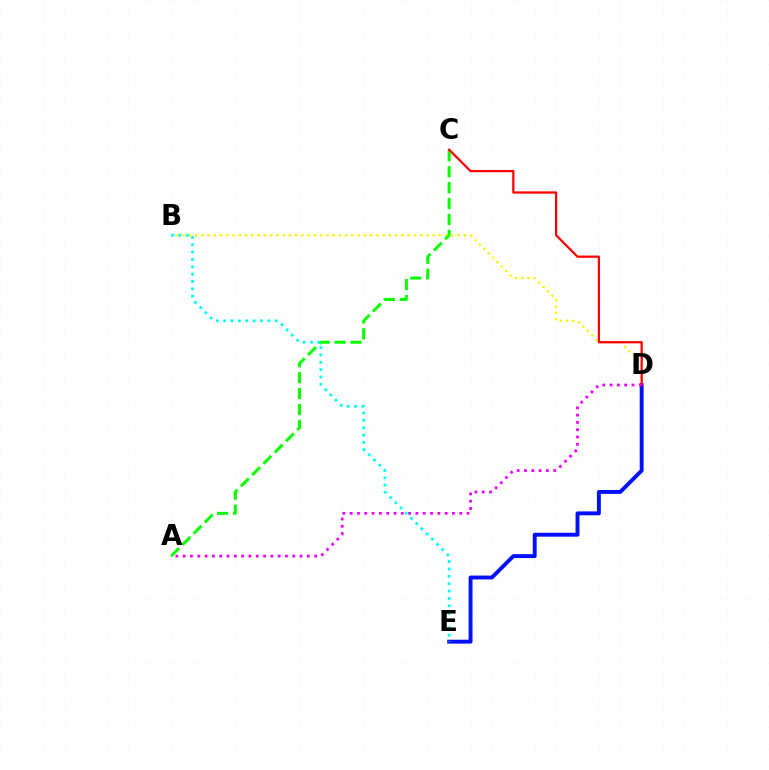{('B', 'D'): [{'color': '#fcf500', 'line_style': 'dotted', 'thickness': 1.7}], ('A', 'C'): [{'color': '#08ff00', 'line_style': 'dashed', 'thickness': 2.16}], ('D', 'E'): [{'color': '#0010ff', 'line_style': 'solid', 'thickness': 2.8}], ('B', 'E'): [{'color': '#00fff6', 'line_style': 'dotted', 'thickness': 2.0}], ('C', 'D'): [{'color': '#ff0000', 'line_style': 'solid', 'thickness': 1.62}], ('A', 'D'): [{'color': '#ee00ff', 'line_style': 'dotted', 'thickness': 1.98}]}